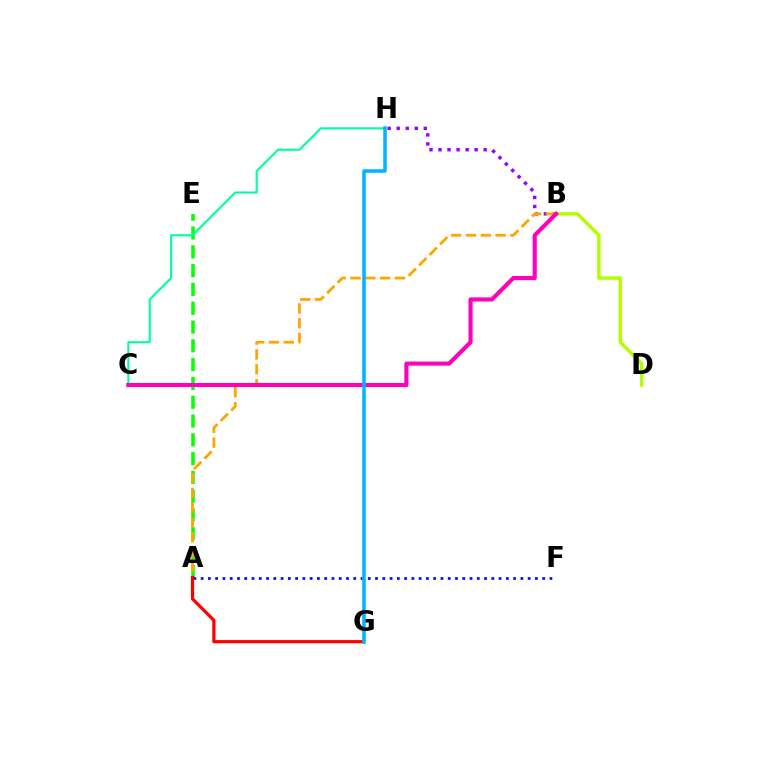{('A', 'E'): [{'color': '#08ff00', 'line_style': 'dashed', 'thickness': 2.55}], ('A', 'F'): [{'color': '#0010ff', 'line_style': 'dotted', 'thickness': 1.97}], ('C', 'H'): [{'color': '#00ff9d', 'line_style': 'solid', 'thickness': 1.51}], ('B', 'H'): [{'color': '#9b00ff', 'line_style': 'dotted', 'thickness': 2.45}], ('A', 'B'): [{'color': '#ffa500', 'line_style': 'dashed', 'thickness': 2.01}], ('B', 'D'): [{'color': '#b3ff00', 'line_style': 'solid', 'thickness': 2.48}], ('B', 'C'): [{'color': '#ff00bd', 'line_style': 'solid', 'thickness': 2.96}], ('A', 'G'): [{'color': '#ff0000', 'line_style': 'solid', 'thickness': 2.3}], ('G', 'H'): [{'color': '#00b5ff', 'line_style': 'solid', 'thickness': 2.56}]}